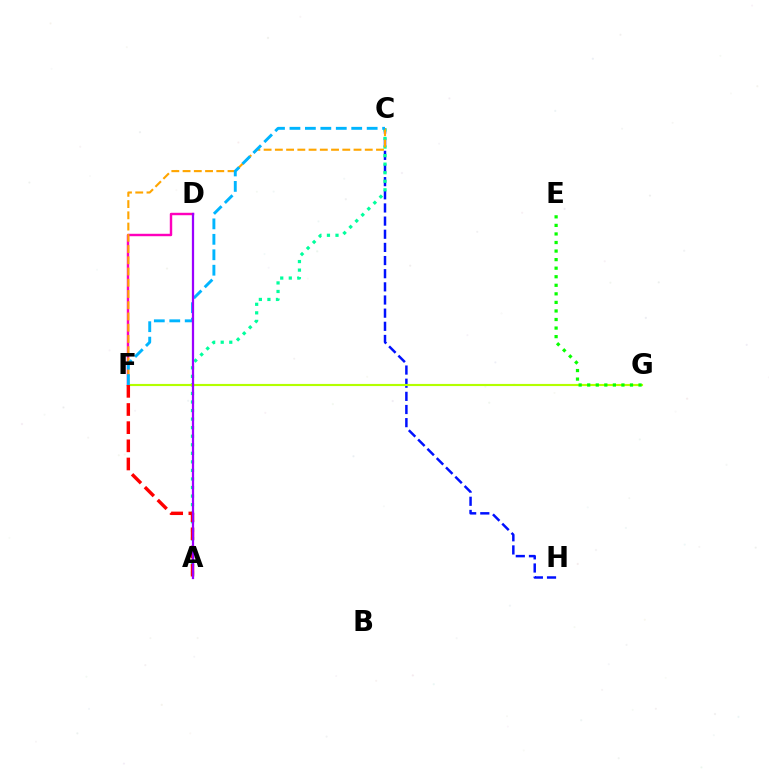{('D', 'F'): [{'color': '#ff00bd', 'line_style': 'solid', 'thickness': 1.75}], ('C', 'H'): [{'color': '#0010ff', 'line_style': 'dashed', 'thickness': 1.79}], ('A', 'C'): [{'color': '#00ff9d', 'line_style': 'dotted', 'thickness': 2.32}], ('C', 'F'): [{'color': '#ffa500', 'line_style': 'dashed', 'thickness': 1.53}, {'color': '#00b5ff', 'line_style': 'dashed', 'thickness': 2.1}], ('F', 'G'): [{'color': '#b3ff00', 'line_style': 'solid', 'thickness': 1.54}], ('A', 'F'): [{'color': '#ff0000', 'line_style': 'dashed', 'thickness': 2.47}], ('E', 'G'): [{'color': '#08ff00', 'line_style': 'dotted', 'thickness': 2.32}], ('A', 'D'): [{'color': '#9b00ff', 'line_style': 'solid', 'thickness': 1.62}]}